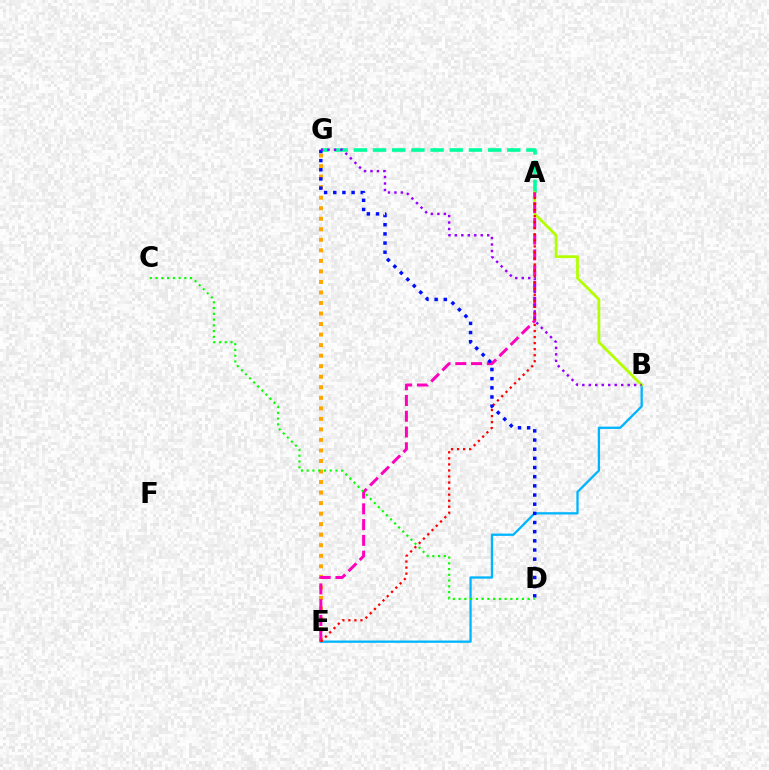{('B', 'E'): [{'color': '#00b5ff', 'line_style': 'solid', 'thickness': 1.66}], ('E', 'G'): [{'color': '#ffa500', 'line_style': 'dotted', 'thickness': 2.86}], ('A', 'G'): [{'color': '#00ff9d', 'line_style': 'dashed', 'thickness': 2.61}], ('A', 'B'): [{'color': '#b3ff00', 'line_style': 'solid', 'thickness': 2.0}], ('A', 'E'): [{'color': '#ff00bd', 'line_style': 'dashed', 'thickness': 2.14}, {'color': '#ff0000', 'line_style': 'dotted', 'thickness': 1.64}], ('D', 'G'): [{'color': '#0010ff', 'line_style': 'dotted', 'thickness': 2.49}], ('C', 'D'): [{'color': '#08ff00', 'line_style': 'dotted', 'thickness': 1.56}], ('B', 'G'): [{'color': '#9b00ff', 'line_style': 'dotted', 'thickness': 1.76}]}